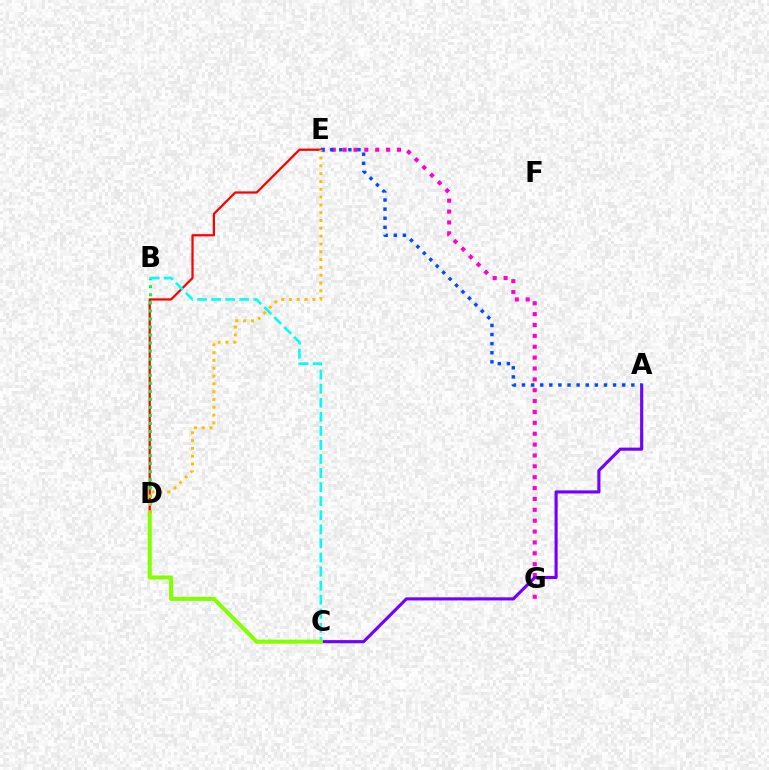{('D', 'E'): [{'color': '#ff0000', 'line_style': 'solid', 'thickness': 1.62}, {'color': '#ffbd00', 'line_style': 'dotted', 'thickness': 2.12}], ('B', 'D'): [{'color': '#00ff39', 'line_style': 'dotted', 'thickness': 2.19}], ('E', 'G'): [{'color': '#ff00cf', 'line_style': 'dotted', 'thickness': 2.95}], ('A', 'C'): [{'color': '#7200ff', 'line_style': 'solid', 'thickness': 2.25}], ('B', 'C'): [{'color': '#00fff6', 'line_style': 'dashed', 'thickness': 1.91}], ('C', 'D'): [{'color': '#84ff00', 'line_style': 'solid', 'thickness': 2.92}], ('A', 'E'): [{'color': '#004bff', 'line_style': 'dotted', 'thickness': 2.48}]}